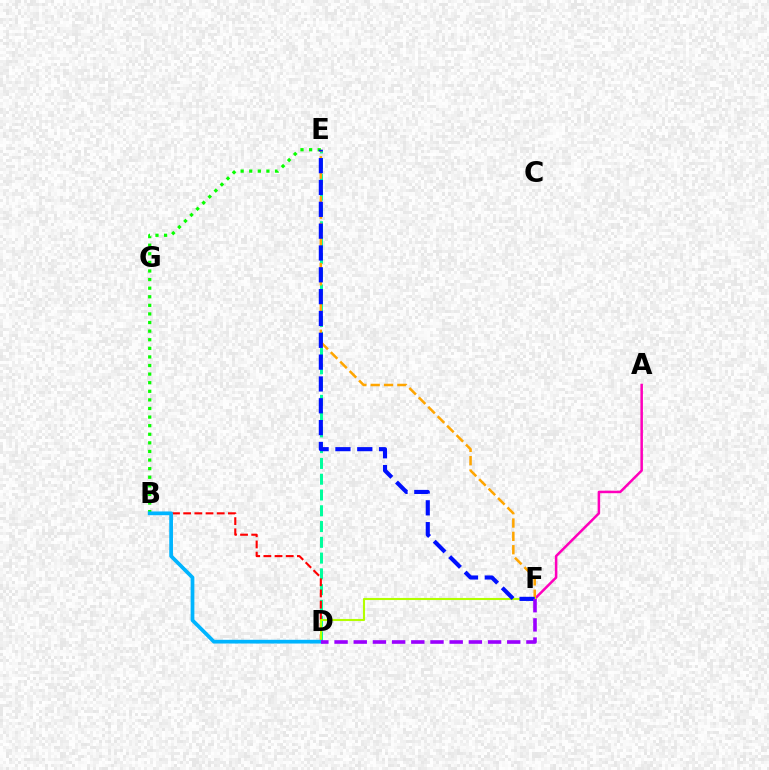{('A', 'F'): [{'color': '#ff00bd', 'line_style': 'solid', 'thickness': 1.81}], ('D', 'E'): [{'color': '#00ff9d', 'line_style': 'dashed', 'thickness': 2.14}], ('B', 'D'): [{'color': '#ff0000', 'line_style': 'dashed', 'thickness': 1.52}, {'color': '#00b5ff', 'line_style': 'solid', 'thickness': 2.69}], ('E', 'F'): [{'color': '#ffa500', 'line_style': 'dashed', 'thickness': 1.81}, {'color': '#0010ff', 'line_style': 'dashed', 'thickness': 2.97}], ('D', 'F'): [{'color': '#b3ff00', 'line_style': 'solid', 'thickness': 1.51}, {'color': '#9b00ff', 'line_style': 'dashed', 'thickness': 2.61}], ('B', 'E'): [{'color': '#08ff00', 'line_style': 'dotted', 'thickness': 2.33}]}